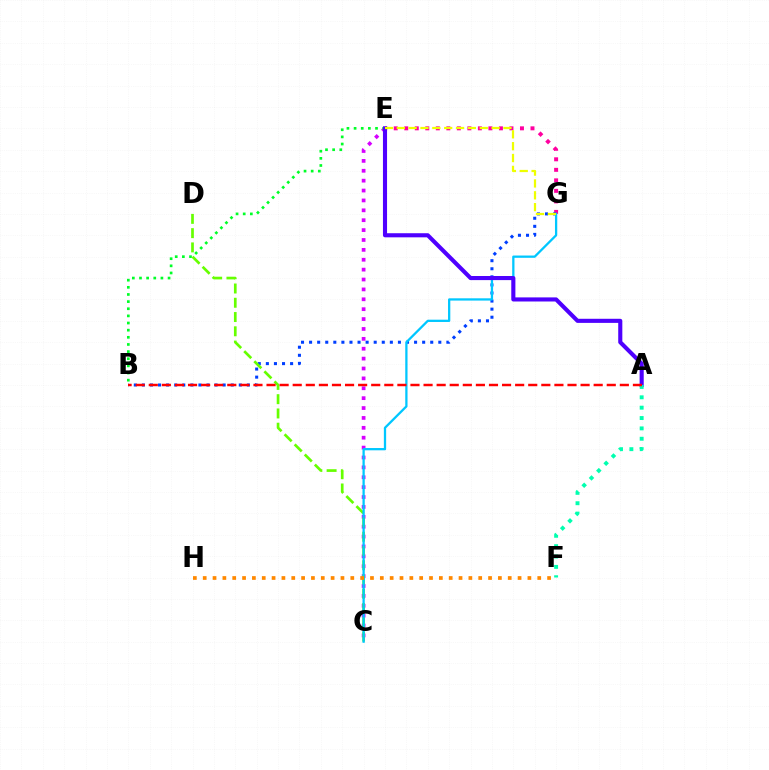{('E', 'G'): [{'color': '#ff00a0', 'line_style': 'dotted', 'thickness': 2.86}, {'color': '#eeff00', 'line_style': 'dashed', 'thickness': 1.61}], ('C', 'E'): [{'color': '#d600ff', 'line_style': 'dotted', 'thickness': 2.69}], ('B', 'G'): [{'color': '#003fff', 'line_style': 'dotted', 'thickness': 2.19}], ('B', 'E'): [{'color': '#00ff27', 'line_style': 'dotted', 'thickness': 1.94}], ('C', 'D'): [{'color': '#66ff00', 'line_style': 'dashed', 'thickness': 1.94}], ('C', 'G'): [{'color': '#00c7ff', 'line_style': 'solid', 'thickness': 1.64}], ('F', 'H'): [{'color': '#ff8800', 'line_style': 'dotted', 'thickness': 2.67}], ('A', 'E'): [{'color': '#4f00ff', 'line_style': 'solid', 'thickness': 2.95}], ('A', 'F'): [{'color': '#00ffaf', 'line_style': 'dotted', 'thickness': 2.81}], ('A', 'B'): [{'color': '#ff0000', 'line_style': 'dashed', 'thickness': 1.78}]}